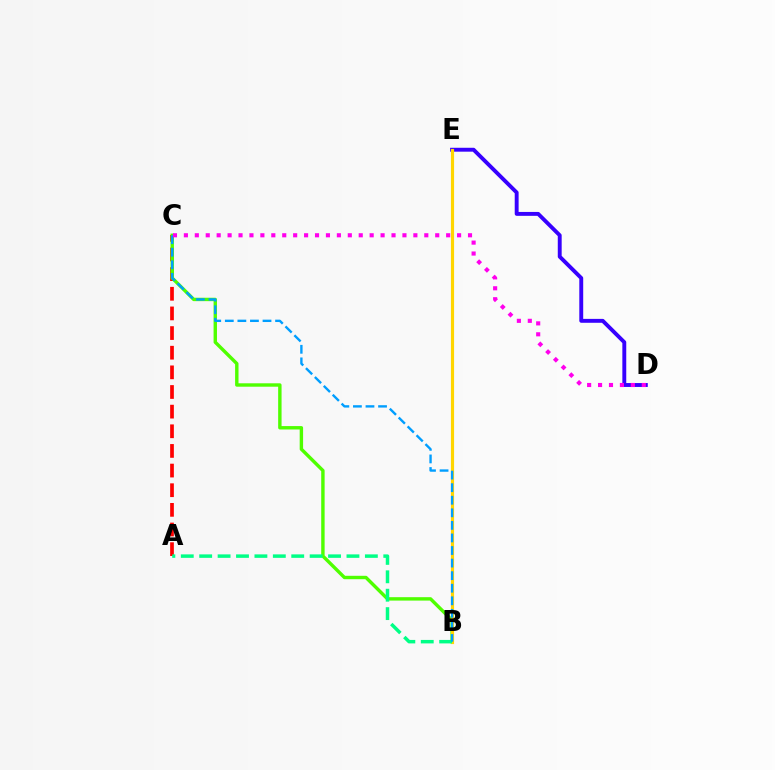{('A', 'C'): [{'color': '#ff0000', 'line_style': 'dashed', 'thickness': 2.67}], ('B', 'C'): [{'color': '#4fff00', 'line_style': 'solid', 'thickness': 2.45}, {'color': '#009eff', 'line_style': 'dashed', 'thickness': 1.71}], ('D', 'E'): [{'color': '#3700ff', 'line_style': 'solid', 'thickness': 2.81}], ('B', 'E'): [{'color': '#ffd500', 'line_style': 'solid', 'thickness': 2.28}], ('A', 'B'): [{'color': '#00ff86', 'line_style': 'dashed', 'thickness': 2.5}], ('C', 'D'): [{'color': '#ff00ed', 'line_style': 'dotted', 'thickness': 2.97}]}